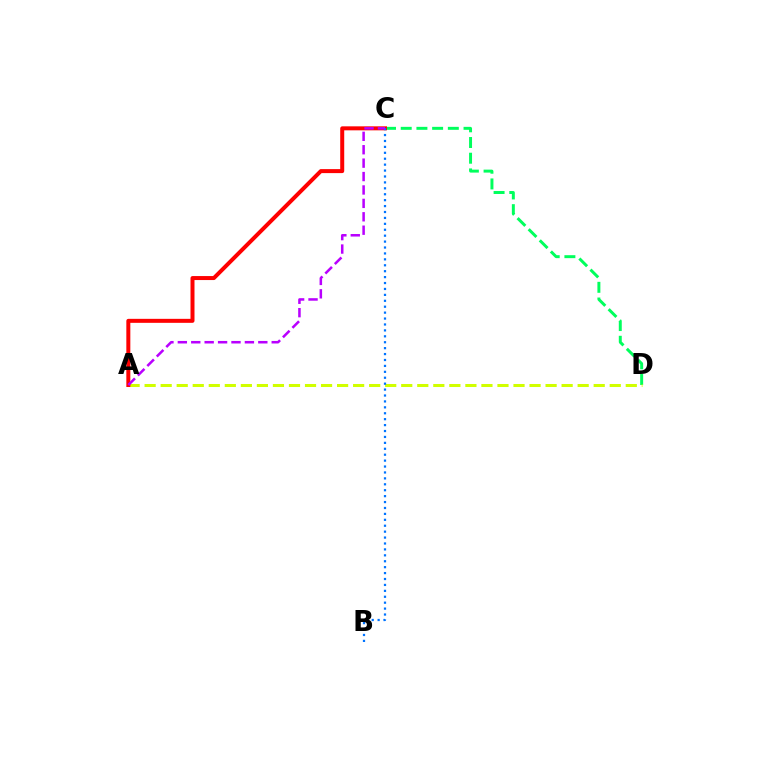{('C', 'D'): [{'color': '#00ff5c', 'line_style': 'dashed', 'thickness': 2.13}], ('A', 'D'): [{'color': '#d1ff00', 'line_style': 'dashed', 'thickness': 2.18}], ('A', 'C'): [{'color': '#ff0000', 'line_style': 'solid', 'thickness': 2.88}, {'color': '#b900ff', 'line_style': 'dashed', 'thickness': 1.82}], ('B', 'C'): [{'color': '#0074ff', 'line_style': 'dotted', 'thickness': 1.61}]}